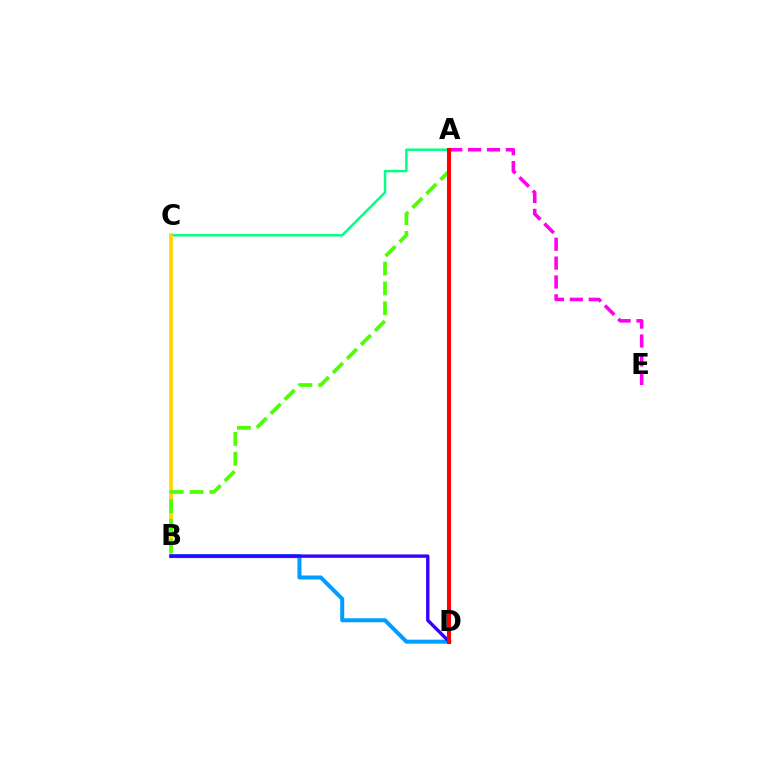{('A', 'C'): [{'color': '#00ff86', 'line_style': 'solid', 'thickness': 1.78}], ('B', 'C'): [{'color': '#ffd500', 'line_style': 'solid', 'thickness': 2.65}], ('A', 'B'): [{'color': '#4fff00', 'line_style': 'dashed', 'thickness': 2.69}], ('A', 'E'): [{'color': '#ff00ed', 'line_style': 'dashed', 'thickness': 2.56}], ('B', 'D'): [{'color': '#009eff', 'line_style': 'solid', 'thickness': 2.89}, {'color': '#3700ff', 'line_style': 'solid', 'thickness': 2.44}], ('A', 'D'): [{'color': '#ff0000', 'line_style': 'solid', 'thickness': 2.9}]}